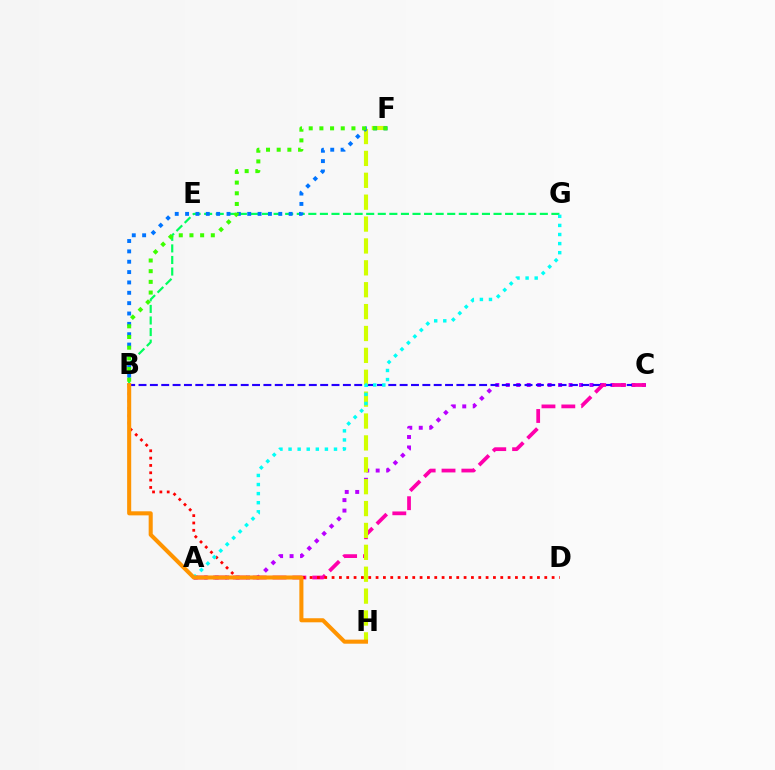{('A', 'C'): [{'color': '#b900ff', 'line_style': 'dotted', 'thickness': 2.84}, {'color': '#ff00ac', 'line_style': 'dashed', 'thickness': 2.7}], ('B', 'C'): [{'color': '#2500ff', 'line_style': 'dashed', 'thickness': 1.54}], ('B', 'G'): [{'color': '#00ff5c', 'line_style': 'dashed', 'thickness': 1.57}], ('F', 'H'): [{'color': '#d1ff00', 'line_style': 'dashed', 'thickness': 2.97}], ('B', 'F'): [{'color': '#0074ff', 'line_style': 'dotted', 'thickness': 2.81}, {'color': '#3dff00', 'line_style': 'dotted', 'thickness': 2.9}], ('B', 'D'): [{'color': '#ff0000', 'line_style': 'dotted', 'thickness': 1.99}], ('A', 'G'): [{'color': '#00fff6', 'line_style': 'dotted', 'thickness': 2.47}], ('B', 'H'): [{'color': '#ff9400', 'line_style': 'solid', 'thickness': 2.93}]}